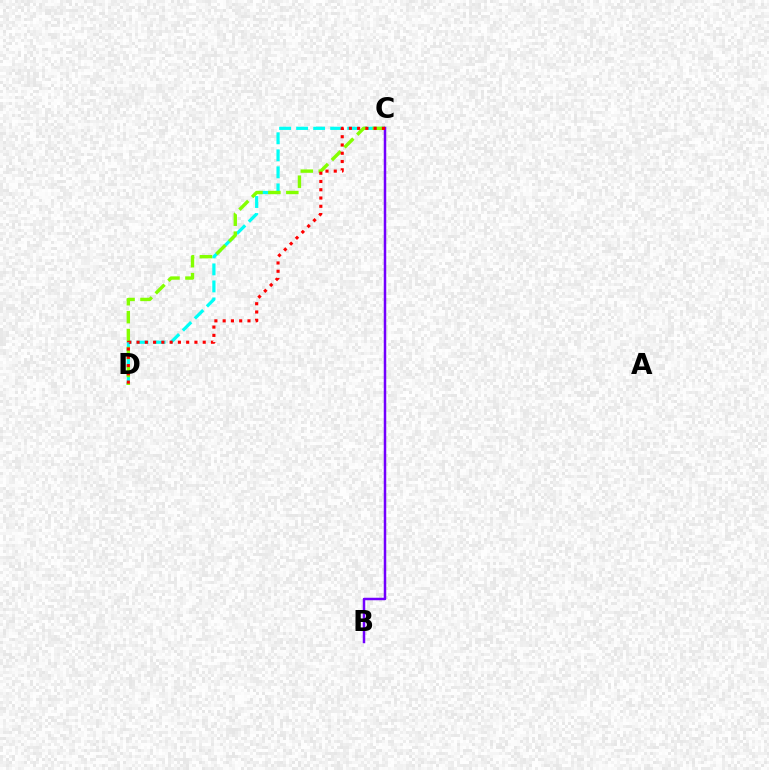{('C', 'D'): [{'color': '#00fff6', 'line_style': 'dashed', 'thickness': 2.31}, {'color': '#84ff00', 'line_style': 'dashed', 'thickness': 2.44}, {'color': '#ff0000', 'line_style': 'dotted', 'thickness': 2.25}], ('B', 'C'): [{'color': '#7200ff', 'line_style': 'solid', 'thickness': 1.79}]}